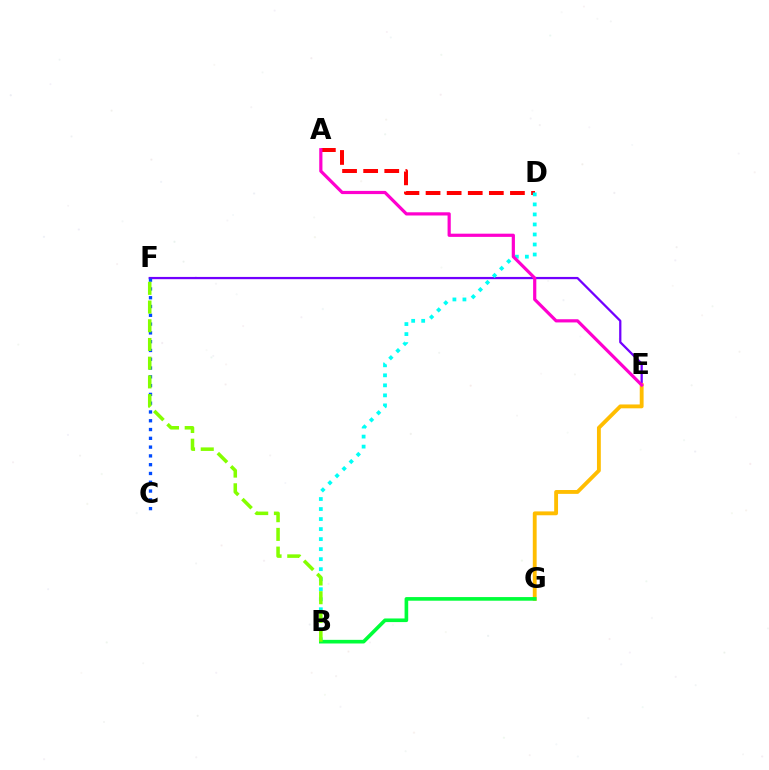{('E', 'F'): [{'color': '#7200ff', 'line_style': 'solid', 'thickness': 1.63}], ('A', 'D'): [{'color': '#ff0000', 'line_style': 'dashed', 'thickness': 2.87}], ('C', 'F'): [{'color': '#004bff', 'line_style': 'dotted', 'thickness': 2.39}], ('B', 'D'): [{'color': '#00fff6', 'line_style': 'dotted', 'thickness': 2.72}], ('E', 'G'): [{'color': '#ffbd00', 'line_style': 'solid', 'thickness': 2.77}], ('A', 'E'): [{'color': '#ff00cf', 'line_style': 'solid', 'thickness': 2.3}], ('B', 'G'): [{'color': '#00ff39', 'line_style': 'solid', 'thickness': 2.62}], ('B', 'F'): [{'color': '#84ff00', 'line_style': 'dashed', 'thickness': 2.54}]}